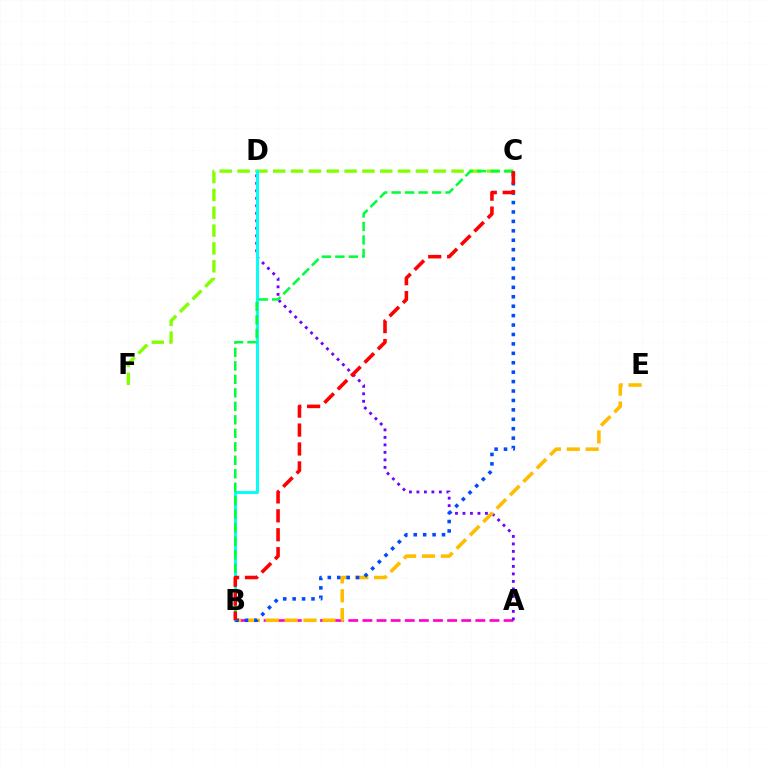{('A', 'B'): [{'color': '#ff00cf', 'line_style': 'dashed', 'thickness': 1.92}], ('C', 'F'): [{'color': '#84ff00', 'line_style': 'dashed', 'thickness': 2.42}], ('A', 'D'): [{'color': '#7200ff', 'line_style': 'dotted', 'thickness': 2.04}], ('B', 'E'): [{'color': '#ffbd00', 'line_style': 'dashed', 'thickness': 2.57}], ('B', 'D'): [{'color': '#00fff6', 'line_style': 'solid', 'thickness': 2.11}], ('B', 'C'): [{'color': '#004bff', 'line_style': 'dotted', 'thickness': 2.56}, {'color': '#00ff39', 'line_style': 'dashed', 'thickness': 1.83}, {'color': '#ff0000', 'line_style': 'dashed', 'thickness': 2.57}]}